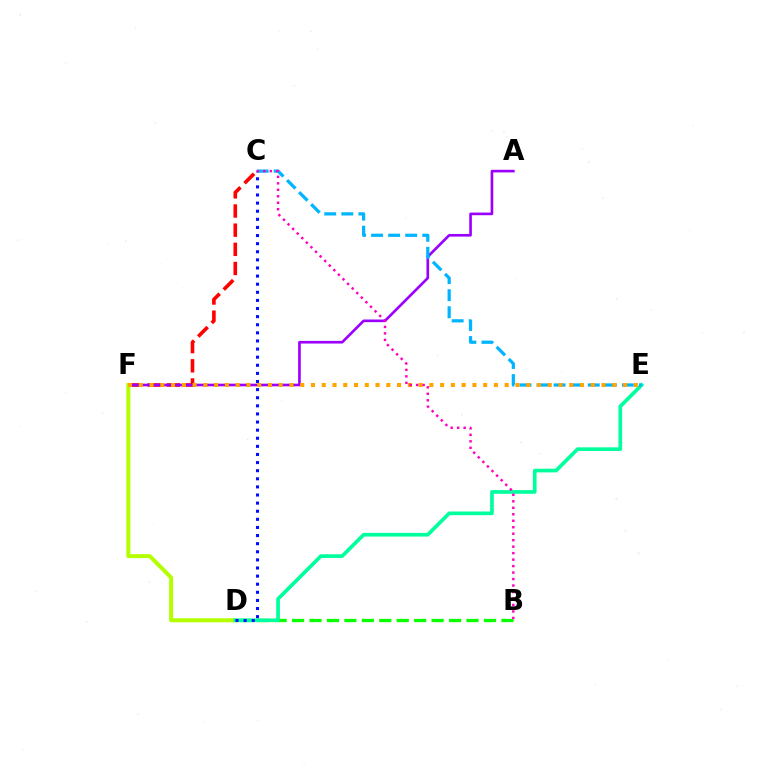{('B', 'D'): [{'color': '#08ff00', 'line_style': 'dashed', 'thickness': 2.37}], ('C', 'F'): [{'color': '#ff0000', 'line_style': 'dashed', 'thickness': 2.6}], ('A', 'F'): [{'color': '#9b00ff', 'line_style': 'solid', 'thickness': 1.9}], ('D', 'F'): [{'color': '#b3ff00', 'line_style': 'solid', 'thickness': 2.88}], ('D', 'E'): [{'color': '#00ff9d', 'line_style': 'solid', 'thickness': 2.65}], ('C', 'E'): [{'color': '#00b5ff', 'line_style': 'dashed', 'thickness': 2.32}], ('C', 'D'): [{'color': '#0010ff', 'line_style': 'dotted', 'thickness': 2.2}], ('E', 'F'): [{'color': '#ffa500', 'line_style': 'dotted', 'thickness': 2.92}], ('B', 'C'): [{'color': '#ff00bd', 'line_style': 'dotted', 'thickness': 1.76}]}